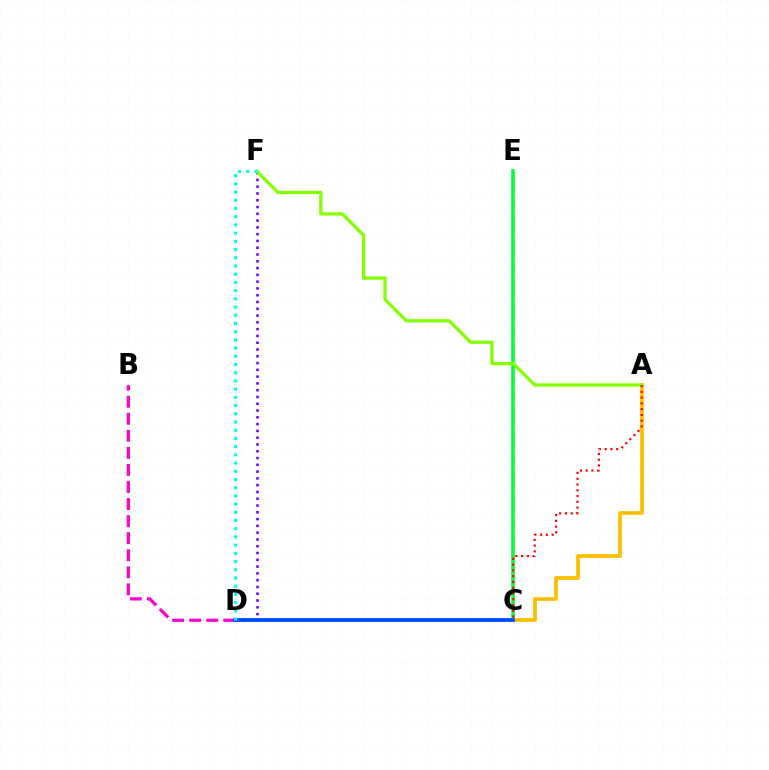{('C', 'E'): [{'color': '#00ff39', 'line_style': 'solid', 'thickness': 2.57}], ('A', 'C'): [{'color': '#ffbd00', 'line_style': 'solid', 'thickness': 2.67}, {'color': '#ff0000', 'line_style': 'dotted', 'thickness': 1.57}], ('D', 'F'): [{'color': '#7200ff', 'line_style': 'dotted', 'thickness': 1.84}, {'color': '#00fff6', 'line_style': 'dotted', 'thickness': 2.23}], ('B', 'D'): [{'color': '#ff00cf', 'line_style': 'dashed', 'thickness': 2.32}], ('C', 'D'): [{'color': '#004bff', 'line_style': 'solid', 'thickness': 2.73}], ('A', 'F'): [{'color': '#84ff00', 'line_style': 'solid', 'thickness': 2.35}]}